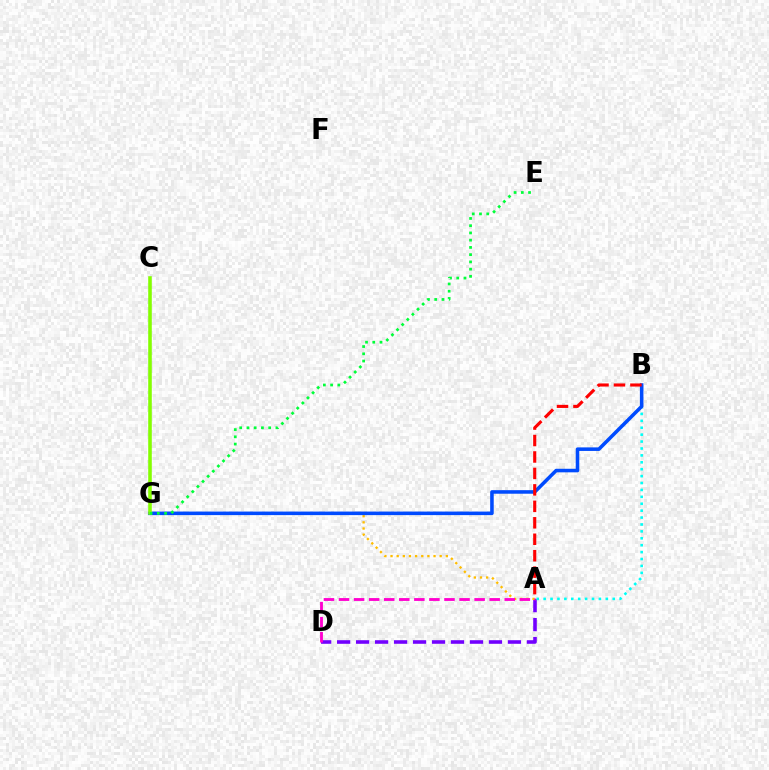{('A', 'D'): [{'color': '#7200ff', 'line_style': 'dashed', 'thickness': 2.58}, {'color': '#ff00cf', 'line_style': 'dashed', 'thickness': 2.05}], ('A', 'G'): [{'color': '#ffbd00', 'line_style': 'dotted', 'thickness': 1.67}], ('A', 'B'): [{'color': '#00fff6', 'line_style': 'dotted', 'thickness': 1.88}, {'color': '#ff0000', 'line_style': 'dashed', 'thickness': 2.24}], ('B', 'G'): [{'color': '#004bff', 'line_style': 'solid', 'thickness': 2.56}], ('C', 'G'): [{'color': '#84ff00', 'line_style': 'solid', 'thickness': 2.57}], ('E', 'G'): [{'color': '#00ff39', 'line_style': 'dotted', 'thickness': 1.97}]}